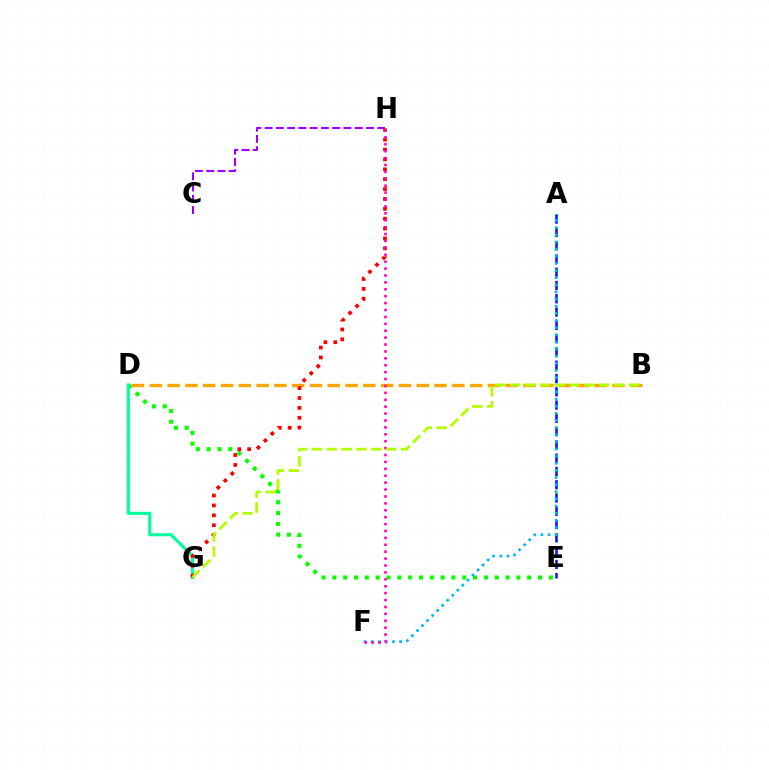{('D', 'E'): [{'color': '#08ff00', 'line_style': 'dotted', 'thickness': 2.94}], ('D', 'G'): [{'color': '#00ff9d', 'line_style': 'solid', 'thickness': 2.24}], ('C', 'H'): [{'color': '#9b00ff', 'line_style': 'dashed', 'thickness': 1.53}], ('B', 'D'): [{'color': '#ffa500', 'line_style': 'dashed', 'thickness': 2.42}], ('A', 'E'): [{'color': '#0010ff', 'line_style': 'dashed', 'thickness': 1.8}], ('G', 'H'): [{'color': '#ff0000', 'line_style': 'dotted', 'thickness': 2.68}], ('A', 'F'): [{'color': '#00b5ff', 'line_style': 'dotted', 'thickness': 1.94}], ('F', 'H'): [{'color': '#ff00bd', 'line_style': 'dotted', 'thickness': 1.88}], ('B', 'G'): [{'color': '#b3ff00', 'line_style': 'dashed', 'thickness': 2.02}]}